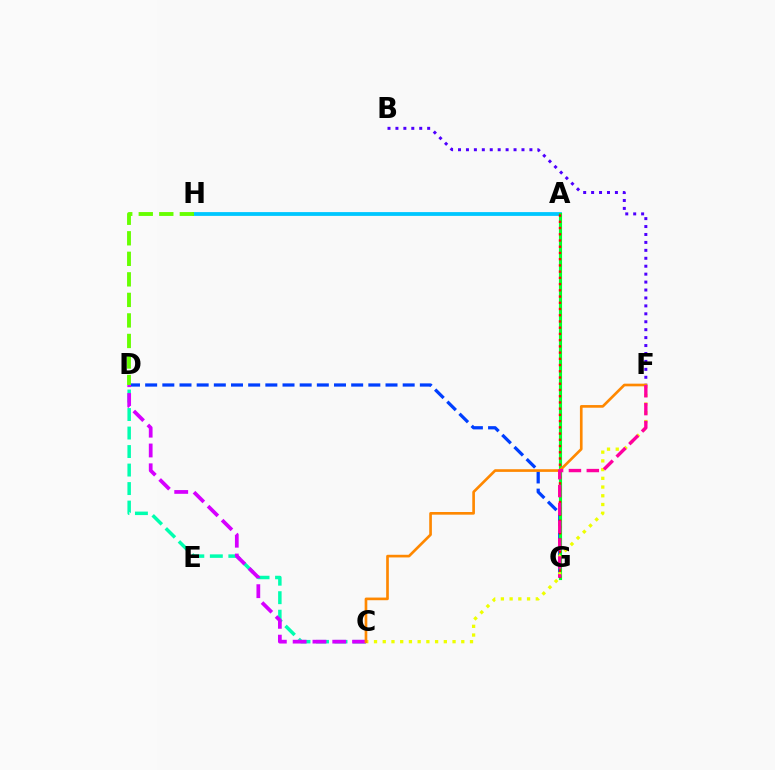{('D', 'G'): [{'color': '#003fff', 'line_style': 'dashed', 'thickness': 2.33}], ('C', 'D'): [{'color': '#00ffaf', 'line_style': 'dashed', 'thickness': 2.51}, {'color': '#d600ff', 'line_style': 'dashed', 'thickness': 2.69}], ('A', 'H'): [{'color': '#00c7ff', 'line_style': 'solid', 'thickness': 2.73}], ('A', 'G'): [{'color': '#00ff27', 'line_style': 'solid', 'thickness': 2.26}, {'color': '#ff0000', 'line_style': 'dotted', 'thickness': 1.69}], ('D', 'H'): [{'color': '#66ff00', 'line_style': 'dashed', 'thickness': 2.79}], ('B', 'F'): [{'color': '#4f00ff', 'line_style': 'dotted', 'thickness': 2.16}], ('C', 'F'): [{'color': '#eeff00', 'line_style': 'dotted', 'thickness': 2.37}, {'color': '#ff8800', 'line_style': 'solid', 'thickness': 1.92}], ('F', 'G'): [{'color': '#ff00a0', 'line_style': 'dashed', 'thickness': 2.43}]}